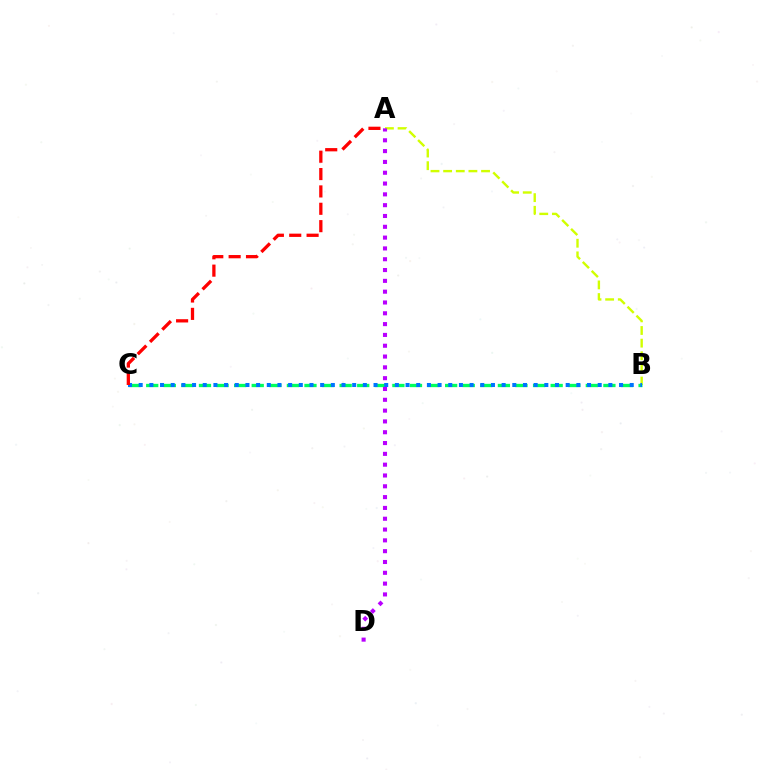{('A', 'B'): [{'color': '#d1ff00', 'line_style': 'dashed', 'thickness': 1.72}], ('B', 'C'): [{'color': '#00ff5c', 'line_style': 'dashed', 'thickness': 2.39}, {'color': '#0074ff', 'line_style': 'dotted', 'thickness': 2.9}], ('A', 'D'): [{'color': '#b900ff', 'line_style': 'dotted', 'thickness': 2.94}], ('A', 'C'): [{'color': '#ff0000', 'line_style': 'dashed', 'thickness': 2.36}]}